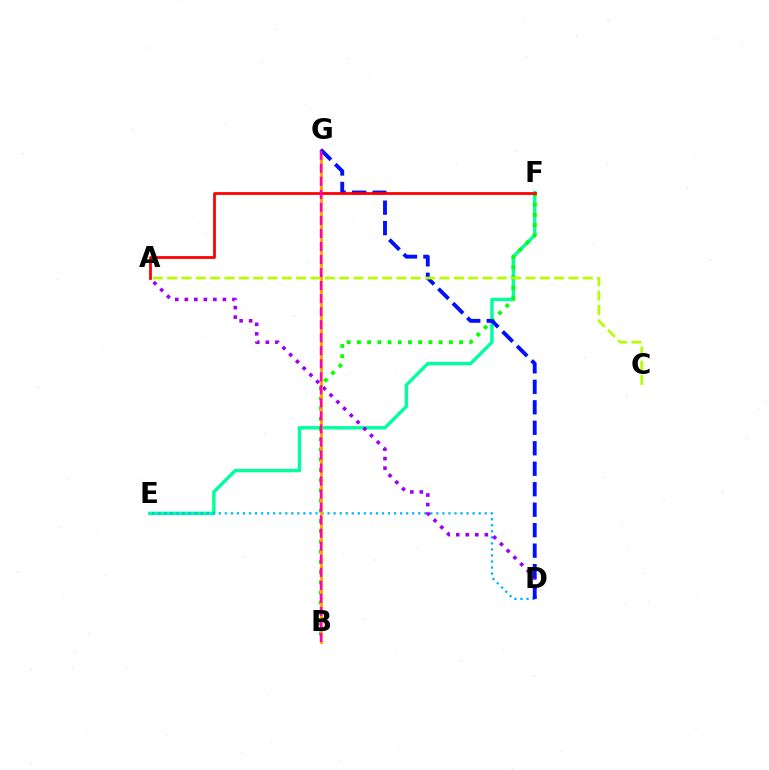{('E', 'F'): [{'color': '#00ff9d', 'line_style': 'solid', 'thickness': 2.44}], ('B', 'F'): [{'color': '#08ff00', 'line_style': 'dotted', 'thickness': 2.78}], ('D', 'E'): [{'color': '#00b5ff', 'line_style': 'dotted', 'thickness': 1.64}], ('A', 'D'): [{'color': '#9b00ff', 'line_style': 'dotted', 'thickness': 2.59}], ('B', 'G'): [{'color': '#ffa500', 'line_style': 'solid', 'thickness': 2.12}, {'color': '#ff00bd', 'line_style': 'dashed', 'thickness': 1.77}], ('D', 'G'): [{'color': '#0010ff', 'line_style': 'dashed', 'thickness': 2.78}], ('A', 'C'): [{'color': '#b3ff00', 'line_style': 'dashed', 'thickness': 1.95}], ('A', 'F'): [{'color': '#ff0000', 'line_style': 'solid', 'thickness': 1.99}]}